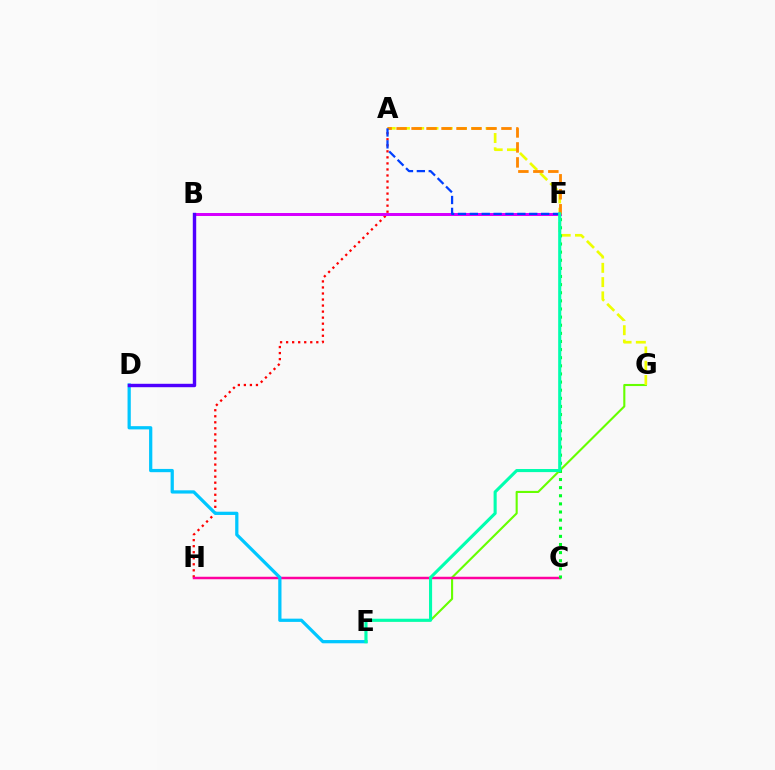{('E', 'G'): [{'color': '#66ff00', 'line_style': 'solid', 'thickness': 1.52}], ('A', 'H'): [{'color': '#ff0000', 'line_style': 'dotted', 'thickness': 1.64}], ('B', 'F'): [{'color': '#d600ff', 'line_style': 'solid', 'thickness': 2.15}], ('A', 'G'): [{'color': '#eeff00', 'line_style': 'dashed', 'thickness': 1.94}], ('C', 'H'): [{'color': '#ff00a0', 'line_style': 'solid', 'thickness': 1.79}], ('A', 'F'): [{'color': '#ff8800', 'line_style': 'dashed', 'thickness': 2.03}, {'color': '#003fff', 'line_style': 'dashed', 'thickness': 1.61}], ('D', 'E'): [{'color': '#00c7ff', 'line_style': 'solid', 'thickness': 2.34}], ('C', 'F'): [{'color': '#00ff27', 'line_style': 'dotted', 'thickness': 2.21}], ('B', 'D'): [{'color': '#4f00ff', 'line_style': 'solid', 'thickness': 2.46}], ('E', 'F'): [{'color': '#00ffaf', 'line_style': 'solid', 'thickness': 2.23}]}